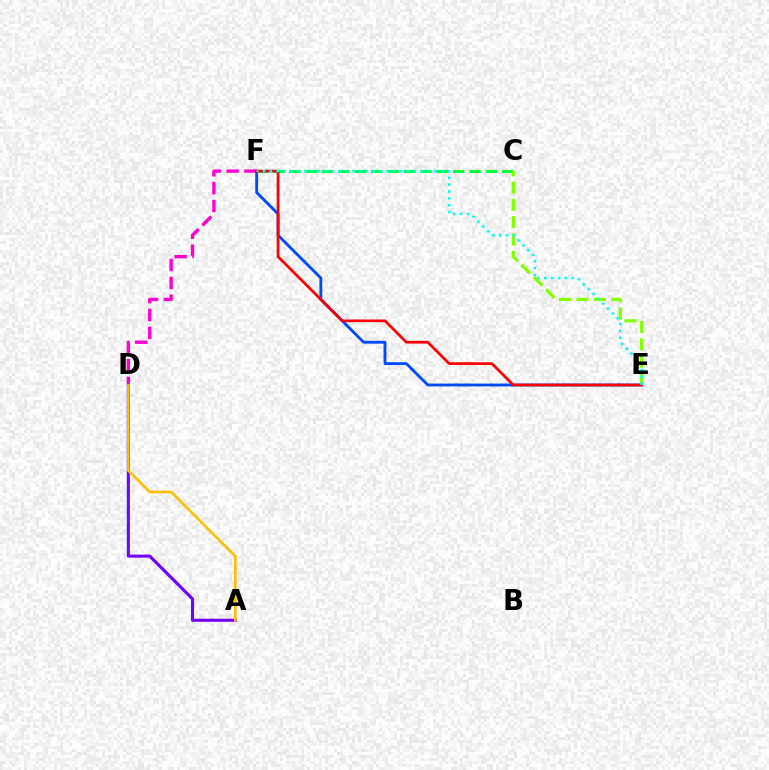{('C', 'F'): [{'color': '#00ff39', 'line_style': 'dashed', 'thickness': 2.23}], ('D', 'F'): [{'color': '#ff00cf', 'line_style': 'dashed', 'thickness': 2.43}], ('A', 'D'): [{'color': '#7200ff', 'line_style': 'solid', 'thickness': 2.21}, {'color': '#ffbd00', 'line_style': 'solid', 'thickness': 1.87}], ('E', 'F'): [{'color': '#004bff', 'line_style': 'solid', 'thickness': 2.07}, {'color': '#ff0000', 'line_style': 'solid', 'thickness': 1.94}, {'color': '#00fff6', 'line_style': 'dotted', 'thickness': 1.86}], ('C', 'E'): [{'color': '#84ff00', 'line_style': 'dashed', 'thickness': 2.35}]}